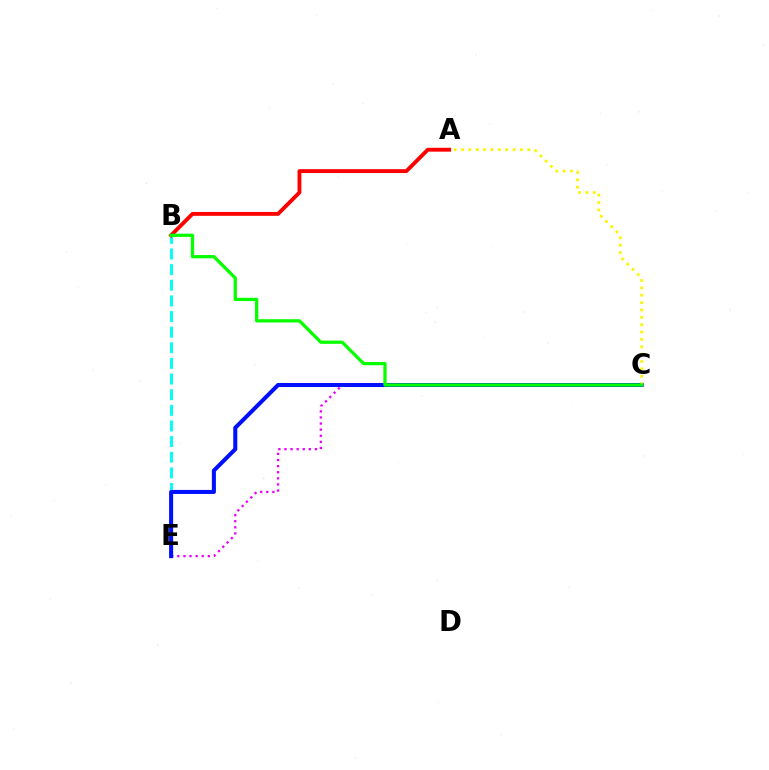{('B', 'E'): [{'color': '#00fff6', 'line_style': 'dashed', 'thickness': 2.12}], ('C', 'E'): [{'color': '#ee00ff', 'line_style': 'dotted', 'thickness': 1.66}, {'color': '#0010ff', 'line_style': 'solid', 'thickness': 2.91}], ('A', 'B'): [{'color': '#ff0000', 'line_style': 'solid', 'thickness': 2.78}], ('A', 'C'): [{'color': '#fcf500', 'line_style': 'dotted', 'thickness': 2.0}], ('B', 'C'): [{'color': '#08ff00', 'line_style': 'solid', 'thickness': 2.35}]}